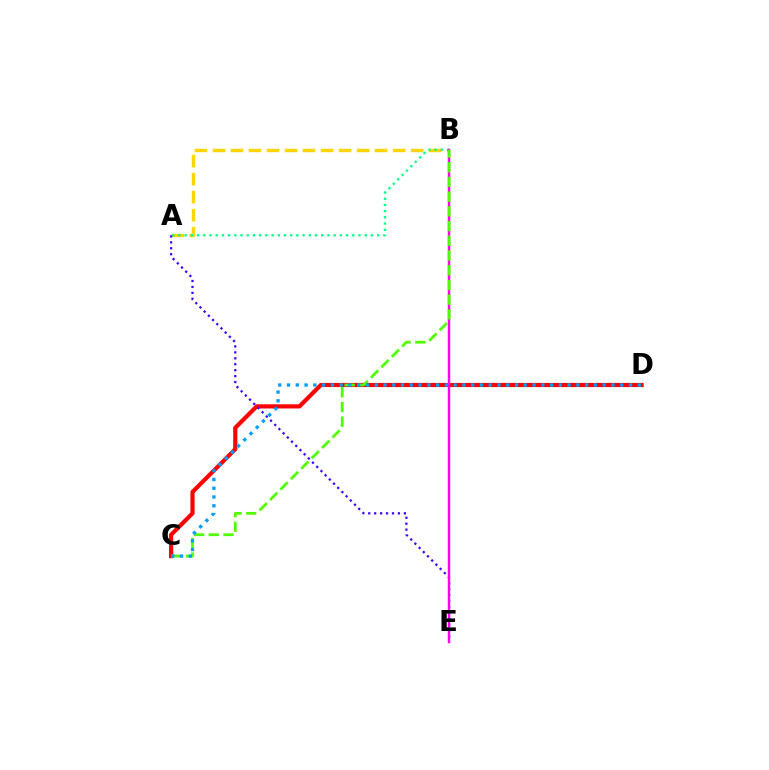{('C', 'D'): [{'color': '#ff0000', 'line_style': 'solid', 'thickness': 3.0}, {'color': '#009eff', 'line_style': 'dotted', 'thickness': 2.38}], ('A', 'B'): [{'color': '#ffd500', 'line_style': 'dashed', 'thickness': 2.45}, {'color': '#00ff86', 'line_style': 'dotted', 'thickness': 1.69}], ('A', 'E'): [{'color': '#3700ff', 'line_style': 'dotted', 'thickness': 1.61}], ('B', 'E'): [{'color': '#ff00ed', 'line_style': 'solid', 'thickness': 1.74}], ('B', 'C'): [{'color': '#4fff00', 'line_style': 'dashed', 'thickness': 2.0}]}